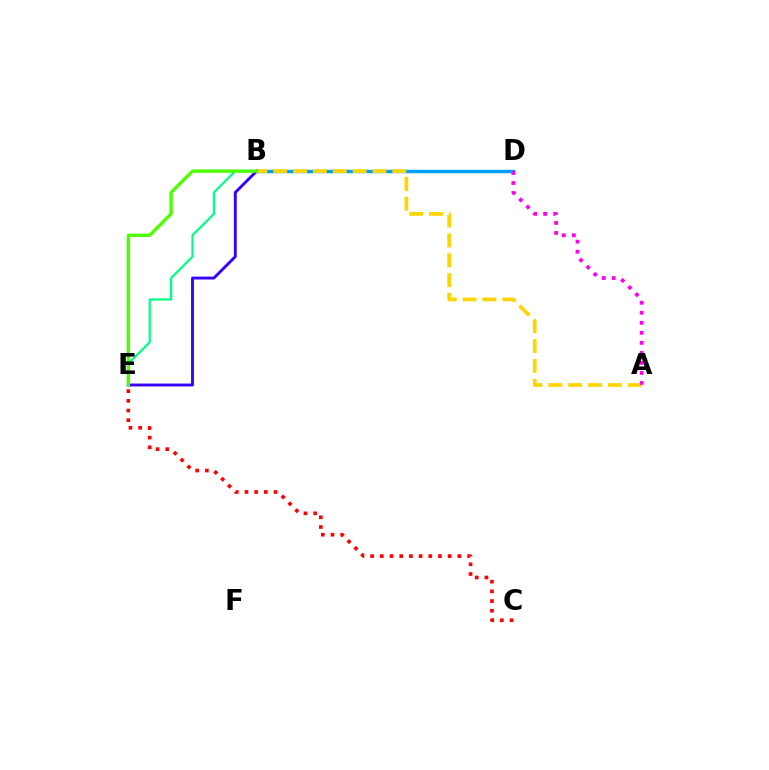{('B', 'D'): [{'color': '#009eff', 'line_style': 'solid', 'thickness': 2.46}], ('C', 'E'): [{'color': '#ff0000', 'line_style': 'dotted', 'thickness': 2.63}], ('B', 'E'): [{'color': '#3700ff', 'line_style': 'solid', 'thickness': 2.09}, {'color': '#00ff86', 'line_style': 'solid', 'thickness': 1.6}, {'color': '#4fff00', 'line_style': 'solid', 'thickness': 2.42}], ('A', 'B'): [{'color': '#ffd500', 'line_style': 'dashed', 'thickness': 2.7}], ('A', 'D'): [{'color': '#ff00ed', 'line_style': 'dotted', 'thickness': 2.72}]}